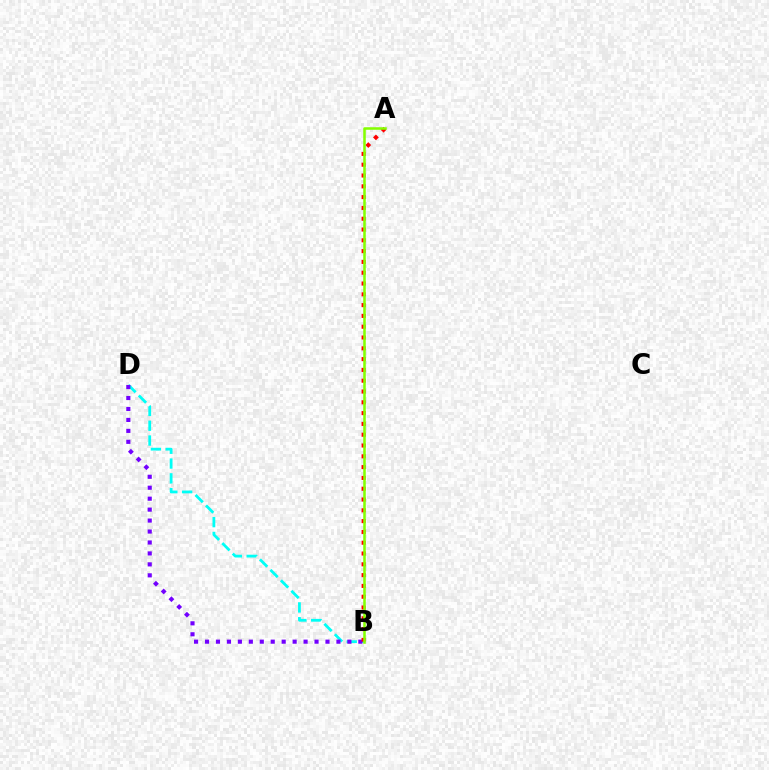{('B', 'D'): [{'color': '#00fff6', 'line_style': 'dashed', 'thickness': 2.01}, {'color': '#7200ff', 'line_style': 'dotted', 'thickness': 2.98}], ('A', 'B'): [{'color': '#ff0000', 'line_style': 'dotted', 'thickness': 2.93}, {'color': '#84ff00', 'line_style': 'solid', 'thickness': 1.83}]}